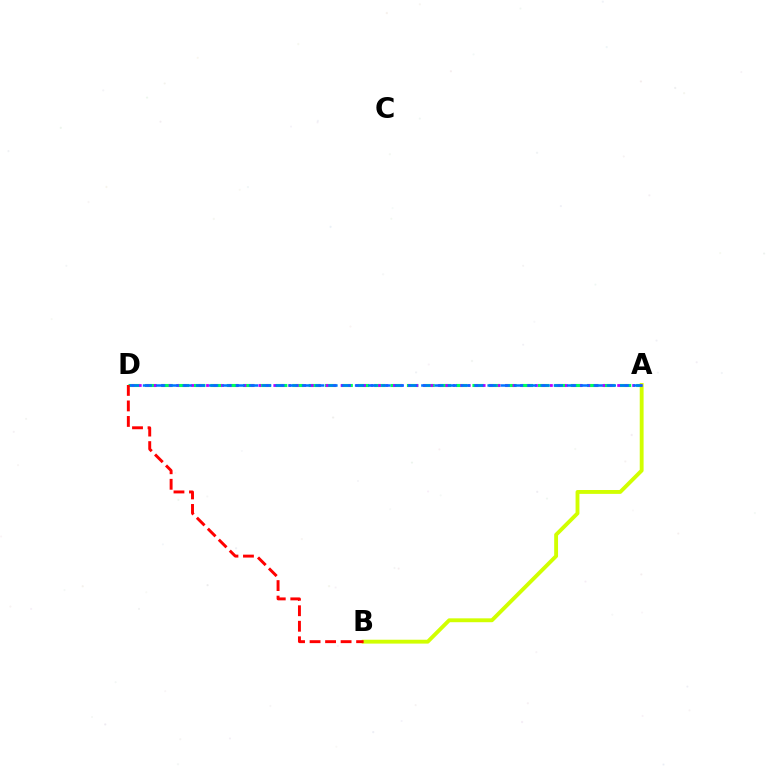{('A', 'D'): [{'color': '#00ff5c', 'line_style': 'dashed', 'thickness': 2.22}, {'color': '#b900ff', 'line_style': 'dotted', 'thickness': 2.03}, {'color': '#0074ff', 'line_style': 'dashed', 'thickness': 1.8}], ('A', 'B'): [{'color': '#d1ff00', 'line_style': 'solid', 'thickness': 2.78}], ('B', 'D'): [{'color': '#ff0000', 'line_style': 'dashed', 'thickness': 2.11}]}